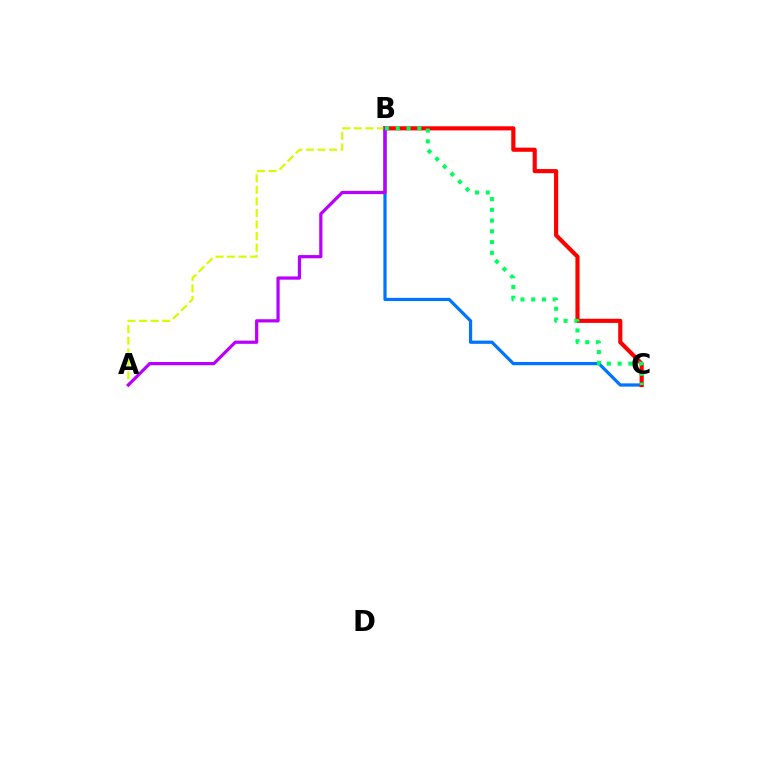{('B', 'C'): [{'color': '#0074ff', 'line_style': 'solid', 'thickness': 2.32}, {'color': '#ff0000', 'line_style': 'solid', 'thickness': 2.98}, {'color': '#00ff5c', 'line_style': 'dotted', 'thickness': 2.92}], ('A', 'B'): [{'color': '#d1ff00', 'line_style': 'dashed', 'thickness': 1.57}, {'color': '#b900ff', 'line_style': 'solid', 'thickness': 2.32}]}